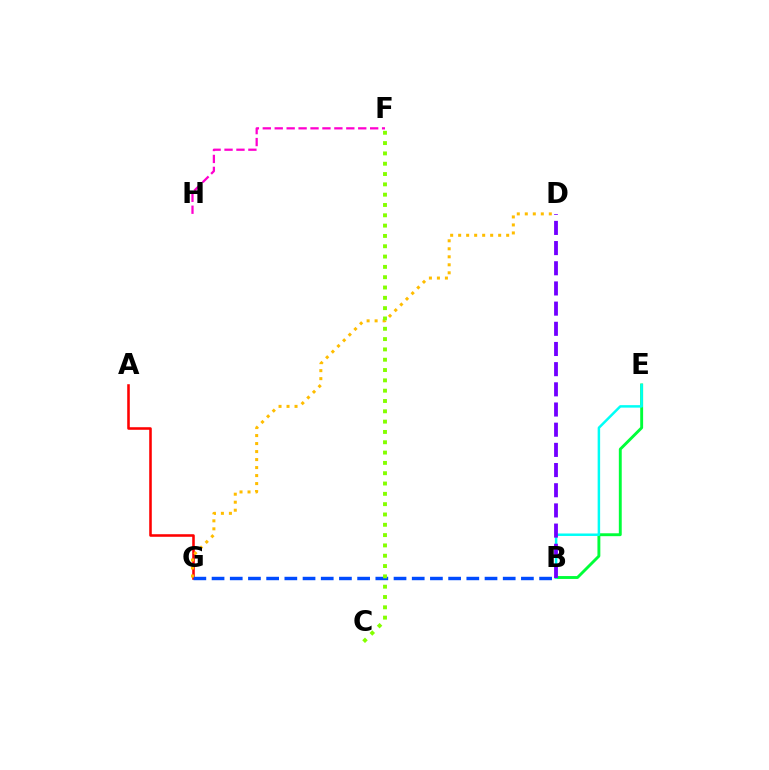{('A', 'G'): [{'color': '#ff0000', 'line_style': 'solid', 'thickness': 1.84}], ('B', 'E'): [{'color': '#00ff39', 'line_style': 'solid', 'thickness': 2.08}, {'color': '#00fff6', 'line_style': 'solid', 'thickness': 1.79}], ('B', 'G'): [{'color': '#004bff', 'line_style': 'dashed', 'thickness': 2.47}], ('F', 'H'): [{'color': '#ff00cf', 'line_style': 'dashed', 'thickness': 1.62}], ('D', 'G'): [{'color': '#ffbd00', 'line_style': 'dotted', 'thickness': 2.17}], ('C', 'F'): [{'color': '#84ff00', 'line_style': 'dotted', 'thickness': 2.8}], ('B', 'D'): [{'color': '#7200ff', 'line_style': 'dashed', 'thickness': 2.74}]}